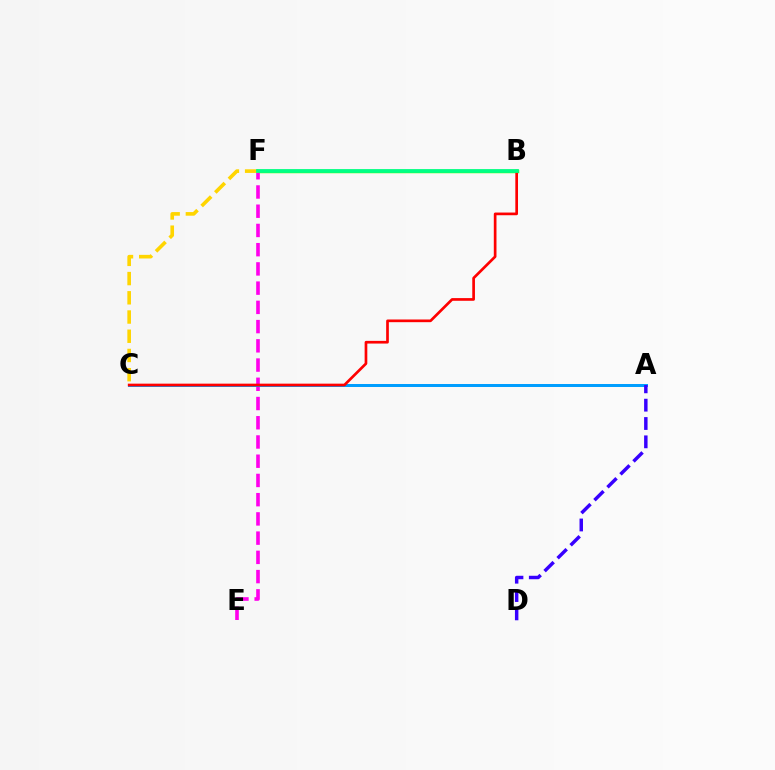{('B', 'F'): [{'color': '#4fff00', 'line_style': 'solid', 'thickness': 2.49}, {'color': '#00ff86', 'line_style': 'solid', 'thickness': 2.71}], ('E', 'F'): [{'color': '#ff00ed', 'line_style': 'dashed', 'thickness': 2.61}], ('A', 'C'): [{'color': '#009eff', 'line_style': 'solid', 'thickness': 2.15}], ('C', 'F'): [{'color': '#ffd500', 'line_style': 'dashed', 'thickness': 2.61}], ('B', 'C'): [{'color': '#ff0000', 'line_style': 'solid', 'thickness': 1.93}], ('A', 'D'): [{'color': '#3700ff', 'line_style': 'dashed', 'thickness': 2.49}]}